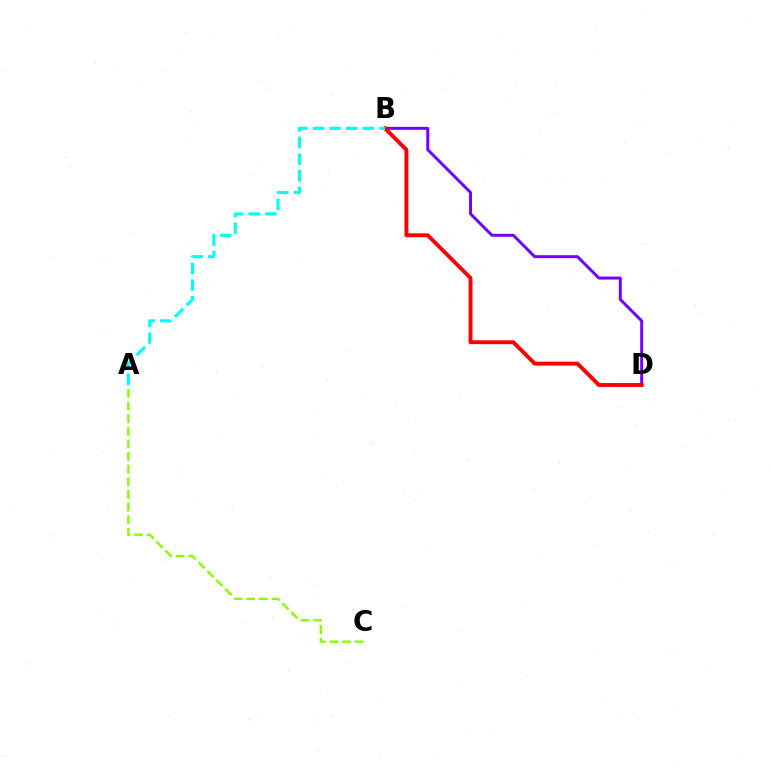{('B', 'D'): [{'color': '#7200ff', 'line_style': 'solid', 'thickness': 2.13}, {'color': '#ff0000', 'line_style': 'solid', 'thickness': 2.81}], ('A', 'C'): [{'color': '#84ff00', 'line_style': 'dashed', 'thickness': 1.71}], ('A', 'B'): [{'color': '#00fff6', 'line_style': 'dashed', 'thickness': 2.26}]}